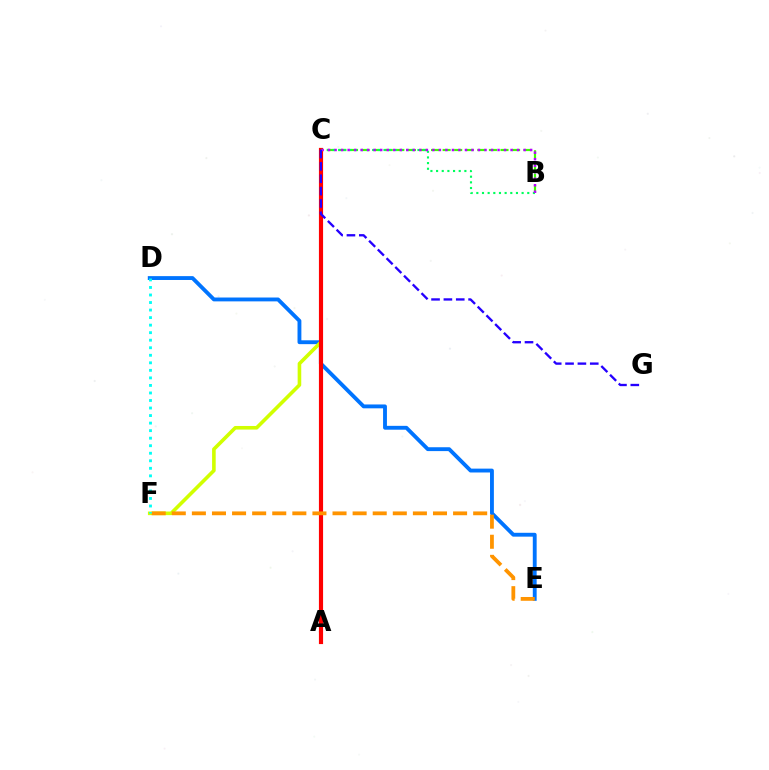{('B', 'C'): [{'color': '#3dff00', 'line_style': 'dashed', 'thickness': 1.57}, {'color': '#00ff5c', 'line_style': 'dotted', 'thickness': 1.54}, {'color': '#b900ff', 'line_style': 'dotted', 'thickness': 1.77}], ('D', 'E'): [{'color': '#0074ff', 'line_style': 'solid', 'thickness': 2.78}], ('A', 'C'): [{'color': '#ff00ac', 'line_style': 'solid', 'thickness': 1.72}, {'color': '#ff0000', 'line_style': 'solid', 'thickness': 2.99}], ('C', 'F'): [{'color': '#d1ff00', 'line_style': 'solid', 'thickness': 2.59}], ('E', 'F'): [{'color': '#ff9400', 'line_style': 'dashed', 'thickness': 2.73}], ('D', 'F'): [{'color': '#00fff6', 'line_style': 'dotted', 'thickness': 2.05}], ('C', 'G'): [{'color': '#2500ff', 'line_style': 'dashed', 'thickness': 1.68}]}